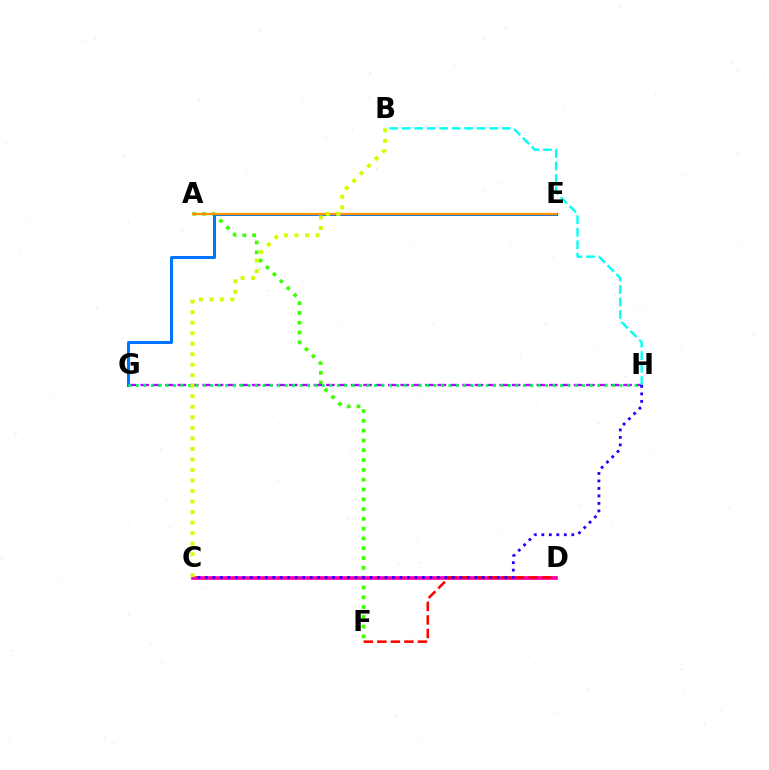{('A', 'F'): [{'color': '#3dff00', 'line_style': 'dotted', 'thickness': 2.66}], ('C', 'D'): [{'color': '#ff00ac', 'line_style': 'solid', 'thickness': 2.65}], ('G', 'H'): [{'color': '#b900ff', 'line_style': 'dashed', 'thickness': 1.68}, {'color': '#00ff5c', 'line_style': 'dotted', 'thickness': 2.02}], ('D', 'F'): [{'color': '#ff0000', 'line_style': 'dashed', 'thickness': 1.84}], ('E', 'G'): [{'color': '#0074ff', 'line_style': 'solid', 'thickness': 2.15}], ('A', 'E'): [{'color': '#ff9400', 'line_style': 'solid', 'thickness': 1.66}], ('C', 'H'): [{'color': '#2500ff', 'line_style': 'dotted', 'thickness': 2.03}], ('B', 'H'): [{'color': '#00fff6', 'line_style': 'dashed', 'thickness': 1.7}], ('B', 'C'): [{'color': '#d1ff00', 'line_style': 'dotted', 'thickness': 2.86}]}